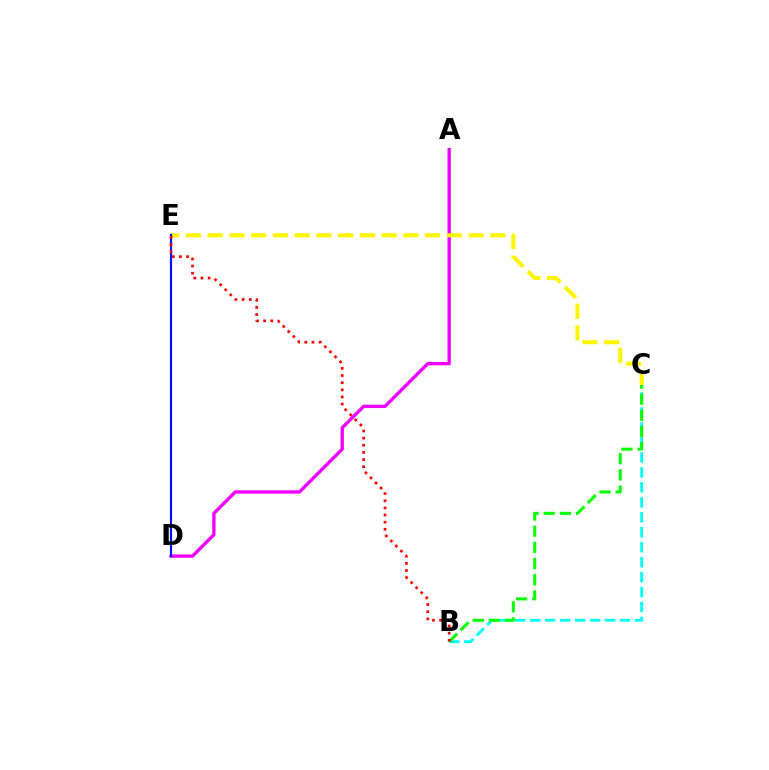{('A', 'D'): [{'color': '#ee00ff', 'line_style': 'solid', 'thickness': 2.41}], ('B', 'C'): [{'color': '#00fff6', 'line_style': 'dashed', 'thickness': 2.03}, {'color': '#08ff00', 'line_style': 'dashed', 'thickness': 2.2}], ('C', 'E'): [{'color': '#fcf500', 'line_style': 'dashed', 'thickness': 2.95}], ('D', 'E'): [{'color': '#0010ff', 'line_style': 'solid', 'thickness': 1.57}], ('B', 'E'): [{'color': '#ff0000', 'line_style': 'dotted', 'thickness': 1.94}]}